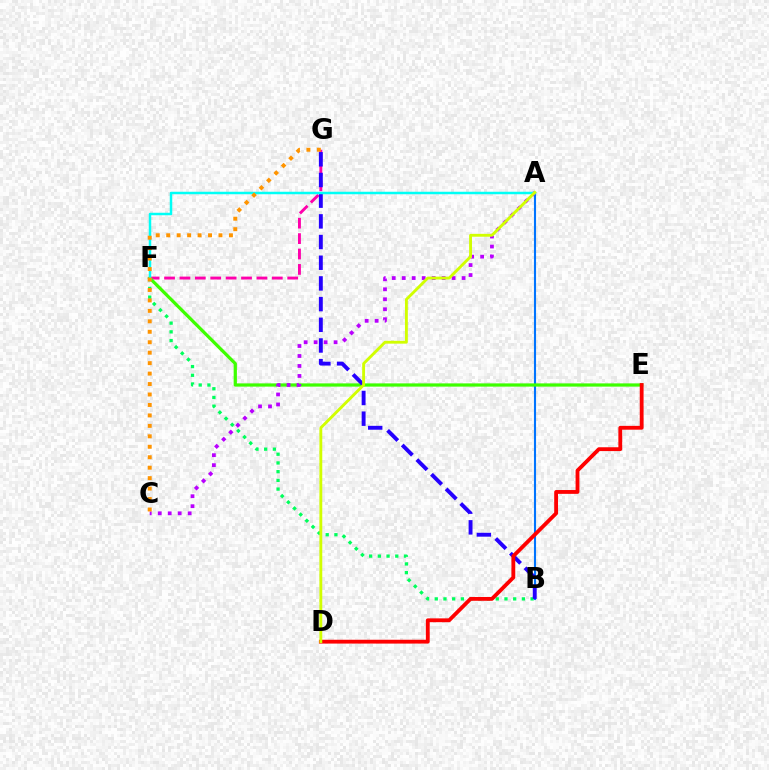{('A', 'B'): [{'color': '#0074ff', 'line_style': 'solid', 'thickness': 1.52}], ('B', 'F'): [{'color': '#00ff5c', 'line_style': 'dotted', 'thickness': 2.37}], ('F', 'G'): [{'color': '#ff00ac', 'line_style': 'dashed', 'thickness': 2.09}], ('E', 'F'): [{'color': '#3dff00', 'line_style': 'solid', 'thickness': 2.33}], ('A', 'C'): [{'color': '#b900ff', 'line_style': 'dotted', 'thickness': 2.71}], ('B', 'G'): [{'color': '#2500ff', 'line_style': 'dashed', 'thickness': 2.81}], ('A', 'F'): [{'color': '#00fff6', 'line_style': 'solid', 'thickness': 1.79}], ('D', 'E'): [{'color': '#ff0000', 'line_style': 'solid', 'thickness': 2.75}], ('A', 'D'): [{'color': '#d1ff00', 'line_style': 'solid', 'thickness': 2.06}], ('C', 'G'): [{'color': '#ff9400', 'line_style': 'dotted', 'thickness': 2.84}]}